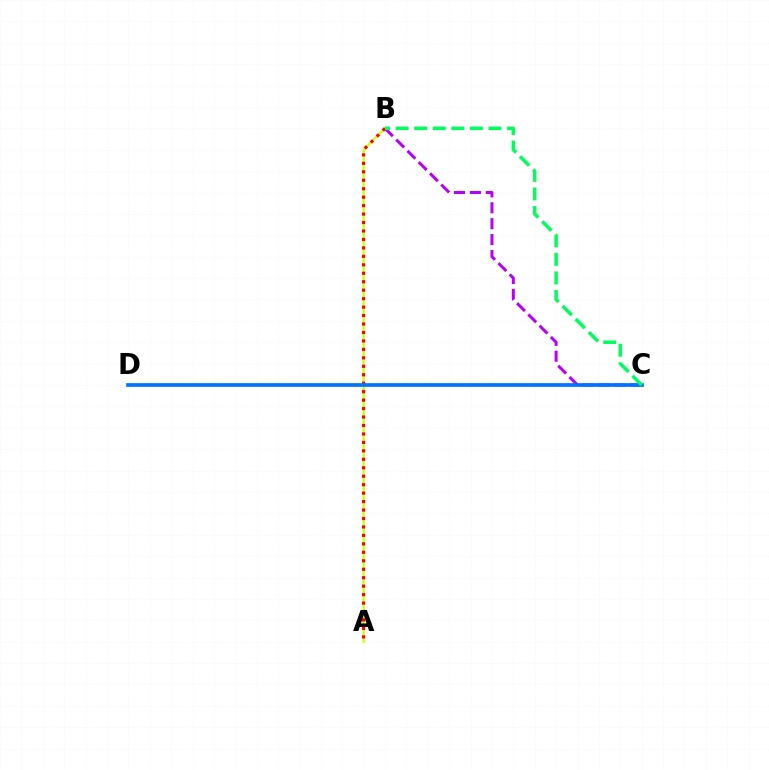{('B', 'C'): [{'color': '#b900ff', 'line_style': 'dashed', 'thickness': 2.16}, {'color': '#00ff5c', 'line_style': 'dashed', 'thickness': 2.52}], ('A', 'B'): [{'color': '#d1ff00', 'line_style': 'solid', 'thickness': 1.66}, {'color': '#ff0000', 'line_style': 'dotted', 'thickness': 2.3}], ('C', 'D'): [{'color': '#0074ff', 'line_style': 'solid', 'thickness': 2.67}]}